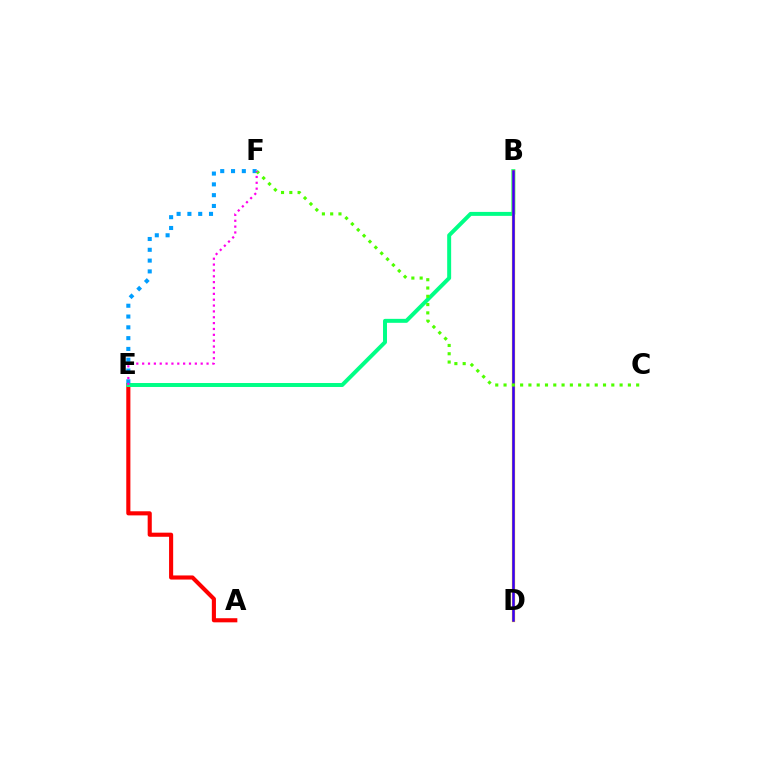{('A', 'E'): [{'color': '#ff0000', 'line_style': 'solid', 'thickness': 2.96}], ('B', 'E'): [{'color': '#00ff86', 'line_style': 'solid', 'thickness': 2.85}], ('B', 'D'): [{'color': '#ffd500', 'line_style': 'solid', 'thickness': 2.37}, {'color': '#3700ff', 'line_style': 'solid', 'thickness': 1.84}], ('E', 'F'): [{'color': '#009eff', 'line_style': 'dotted', 'thickness': 2.93}, {'color': '#ff00ed', 'line_style': 'dotted', 'thickness': 1.59}], ('C', 'F'): [{'color': '#4fff00', 'line_style': 'dotted', 'thickness': 2.25}]}